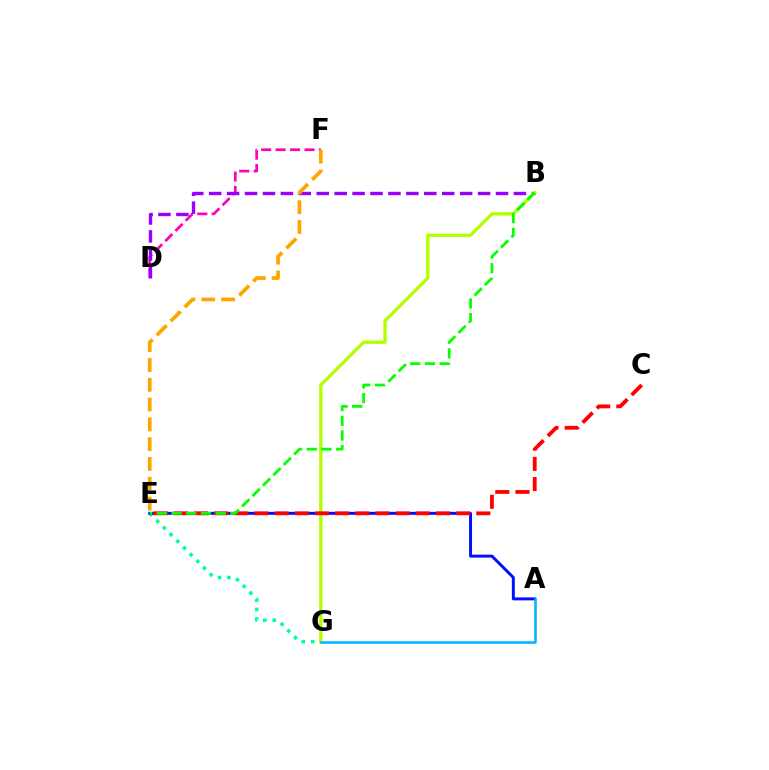{('E', 'G'): [{'color': '#00ff9d', 'line_style': 'dotted', 'thickness': 2.57}], ('D', 'F'): [{'color': '#ff00bd', 'line_style': 'dashed', 'thickness': 1.96}], ('B', 'D'): [{'color': '#9b00ff', 'line_style': 'dashed', 'thickness': 2.44}], ('B', 'G'): [{'color': '#b3ff00', 'line_style': 'solid', 'thickness': 2.4}], ('A', 'E'): [{'color': '#0010ff', 'line_style': 'solid', 'thickness': 2.13}], ('C', 'E'): [{'color': '#ff0000', 'line_style': 'dashed', 'thickness': 2.74}], ('E', 'F'): [{'color': '#ffa500', 'line_style': 'dashed', 'thickness': 2.69}], ('A', 'G'): [{'color': '#00b5ff', 'line_style': 'solid', 'thickness': 1.84}], ('B', 'E'): [{'color': '#08ff00', 'line_style': 'dashed', 'thickness': 2.0}]}